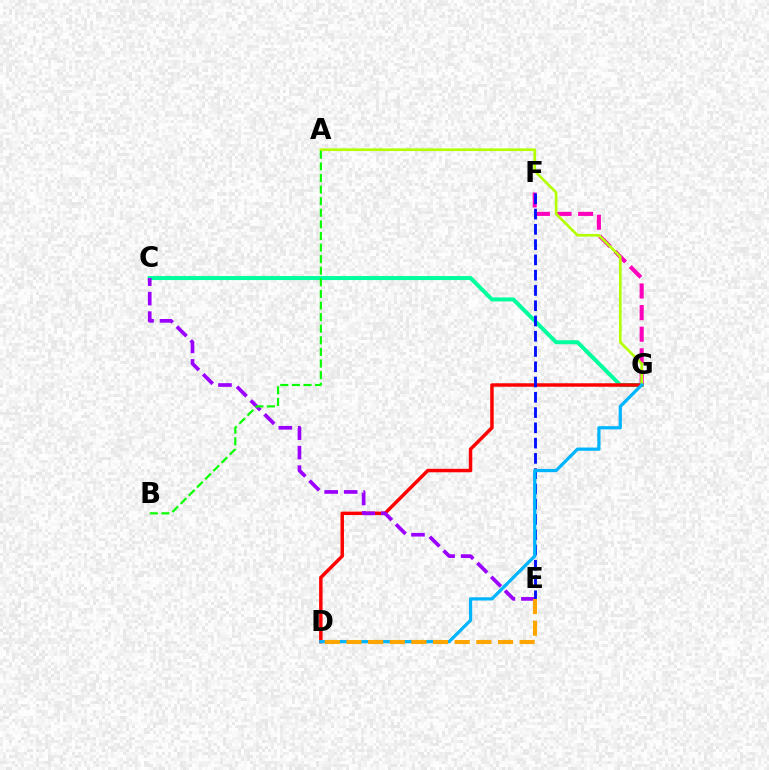{('F', 'G'): [{'color': '#ff00bd', 'line_style': 'dashed', 'thickness': 2.94}], ('C', 'G'): [{'color': '#00ff9d', 'line_style': 'solid', 'thickness': 2.88}], ('D', 'G'): [{'color': '#ff0000', 'line_style': 'solid', 'thickness': 2.49}, {'color': '#00b5ff', 'line_style': 'solid', 'thickness': 2.33}], ('A', 'G'): [{'color': '#b3ff00', 'line_style': 'solid', 'thickness': 1.91}], ('C', 'E'): [{'color': '#9b00ff', 'line_style': 'dashed', 'thickness': 2.65}], ('E', 'F'): [{'color': '#0010ff', 'line_style': 'dashed', 'thickness': 2.07}], ('A', 'B'): [{'color': '#08ff00', 'line_style': 'dashed', 'thickness': 1.58}], ('D', 'E'): [{'color': '#ffa500', 'line_style': 'dashed', 'thickness': 2.94}]}